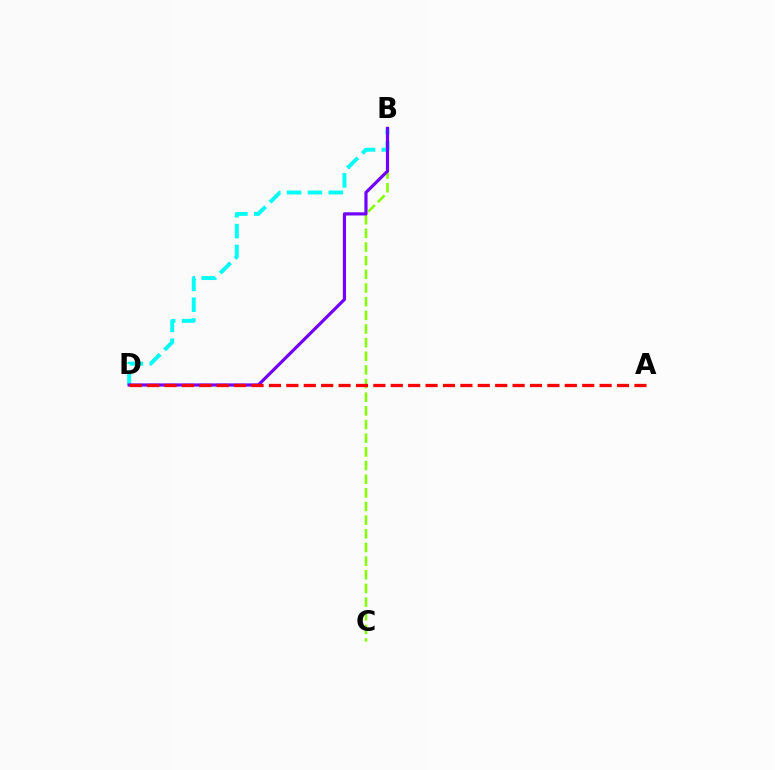{('B', 'C'): [{'color': '#84ff00', 'line_style': 'dashed', 'thickness': 1.86}], ('B', 'D'): [{'color': '#00fff6', 'line_style': 'dashed', 'thickness': 2.83}, {'color': '#7200ff', 'line_style': 'solid', 'thickness': 2.3}], ('A', 'D'): [{'color': '#ff0000', 'line_style': 'dashed', 'thickness': 2.36}]}